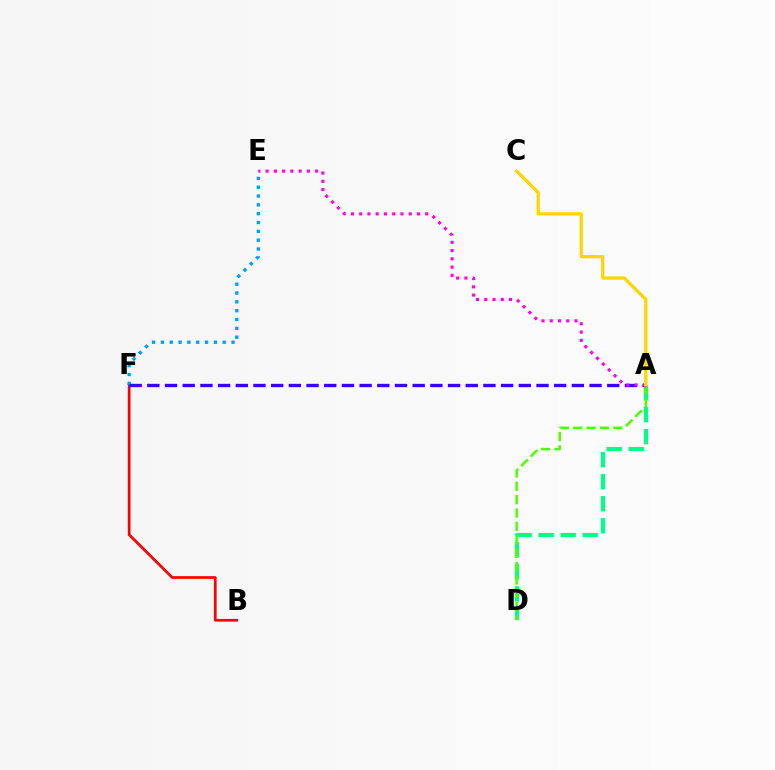{('A', 'D'): [{'color': '#00ff86', 'line_style': 'dashed', 'thickness': 2.99}, {'color': '#4fff00', 'line_style': 'dashed', 'thickness': 1.82}], ('B', 'F'): [{'color': '#ff0000', 'line_style': 'solid', 'thickness': 1.94}], ('E', 'F'): [{'color': '#009eff', 'line_style': 'dotted', 'thickness': 2.4}], ('A', 'F'): [{'color': '#3700ff', 'line_style': 'dashed', 'thickness': 2.4}], ('A', 'E'): [{'color': '#ff00ed', 'line_style': 'dotted', 'thickness': 2.24}], ('A', 'C'): [{'color': '#ffd500', 'line_style': 'solid', 'thickness': 2.34}]}